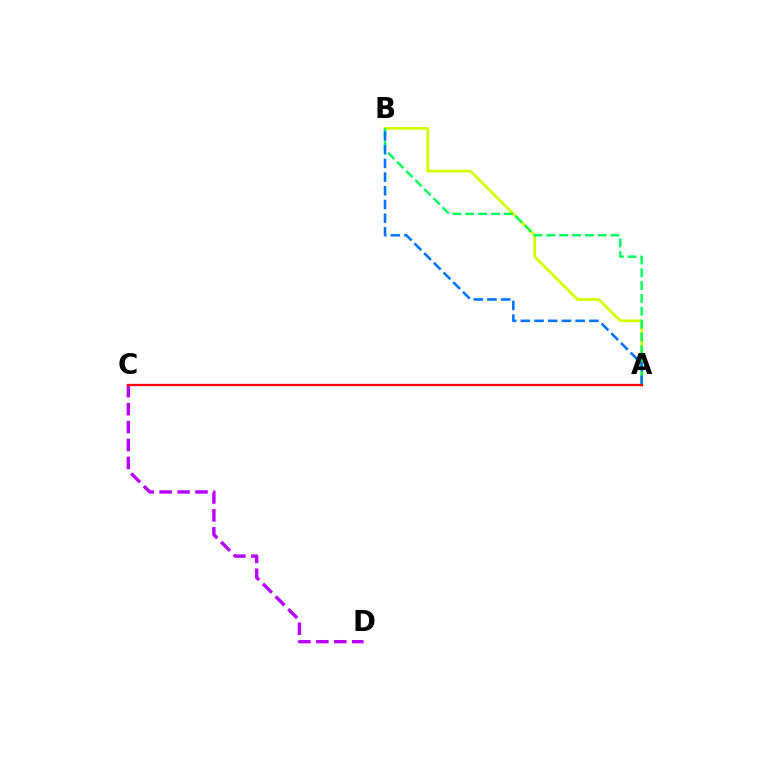{('C', 'D'): [{'color': '#b900ff', 'line_style': 'dashed', 'thickness': 2.43}], ('A', 'B'): [{'color': '#d1ff00', 'line_style': 'solid', 'thickness': 1.98}, {'color': '#00ff5c', 'line_style': 'dashed', 'thickness': 1.74}, {'color': '#0074ff', 'line_style': 'dashed', 'thickness': 1.86}], ('A', 'C'): [{'color': '#ff0000', 'line_style': 'solid', 'thickness': 1.66}]}